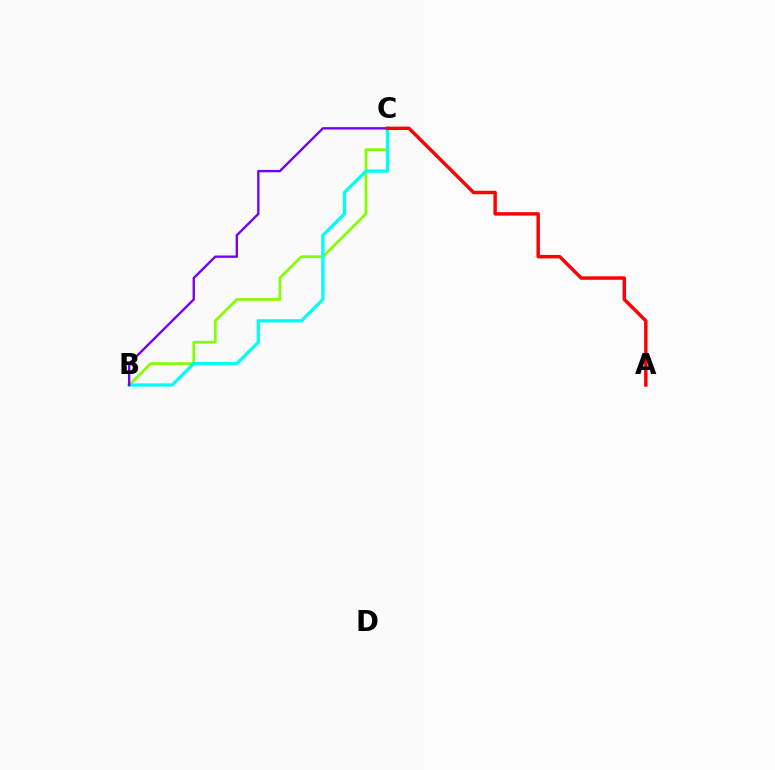{('B', 'C'): [{'color': '#84ff00', 'line_style': 'solid', 'thickness': 1.97}, {'color': '#00fff6', 'line_style': 'solid', 'thickness': 2.36}, {'color': '#7200ff', 'line_style': 'solid', 'thickness': 1.7}], ('A', 'C'): [{'color': '#ff0000', 'line_style': 'solid', 'thickness': 2.47}]}